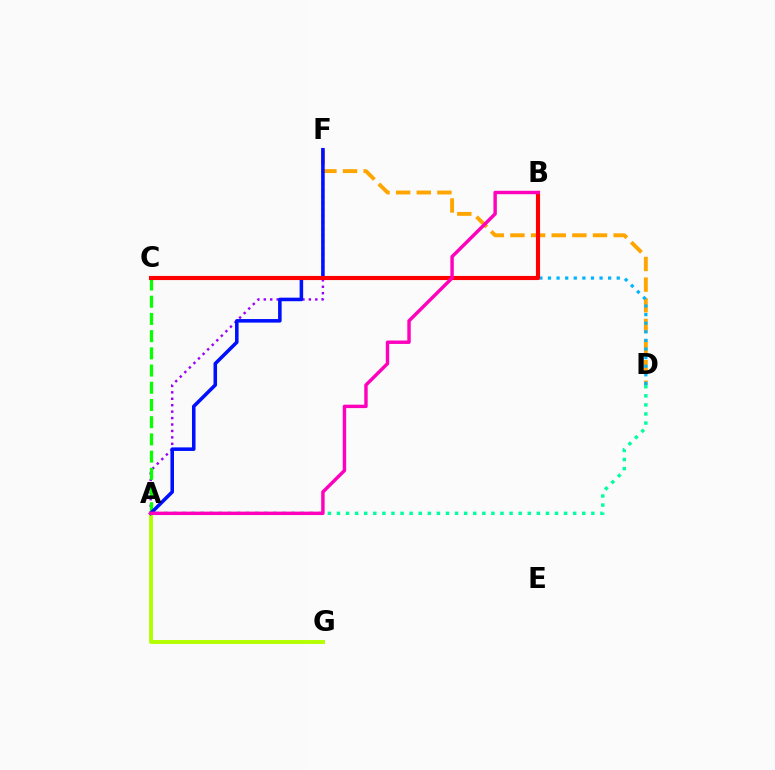{('A', 'F'): [{'color': '#9b00ff', 'line_style': 'dotted', 'thickness': 1.75}, {'color': '#0010ff', 'line_style': 'solid', 'thickness': 2.56}], ('A', 'C'): [{'color': '#08ff00', 'line_style': 'dashed', 'thickness': 2.34}], ('A', 'D'): [{'color': '#00ff9d', 'line_style': 'dotted', 'thickness': 2.47}], ('D', 'F'): [{'color': '#ffa500', 'line_style': 'dashed', 'thickness': 2.8}], ('C', 'D'): [{'color': '#00b5ff', 'line_style': 'dotted', 'thickness': 2.34}], ('A', 'G'): [{'color': '#b3ff00', 'line_style': 'solid', 'thickness': 2.81}], ('B', 'C'): [{'color': '#ff0000', 'line_style': 'solid', 'thickness': 2.97}], ('A', 'B'): [{'color': '#ff00bd', 'line_style': 'solid', 'thickness': 2.46}]}